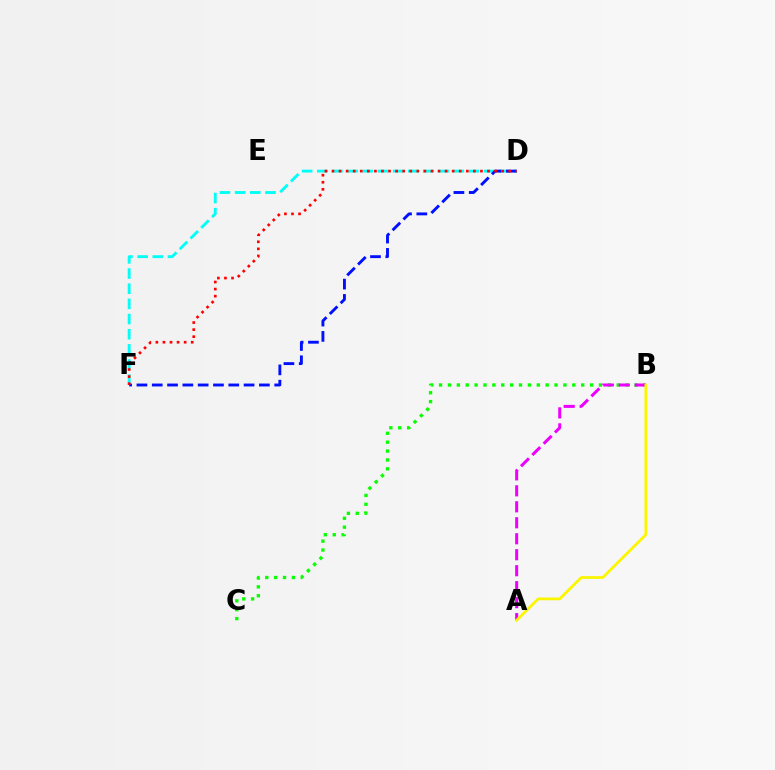{('D', 'F'): [{'color': '#00fff6', 'line_style': 'dashed', 'thickness': 2.06}, {'color': '#0010ff', 'line_style': 'dashed', 'thickness': 2.08}, {'color': '#ff0000', 'line_style': 'dotted', 'thickness': 1.92}], ('B', 'C'): [{'color': '#08ff00', 'line_style': 'dotted', 'thickness': 2.41}], ('A', 'B'): [{'color': '#ee00ff', 'line_style': 'dashed', 'thickness': 2.17}, {'color': '#fcf500', 'line_style': 'solid', 'thickness': 1.98}]}